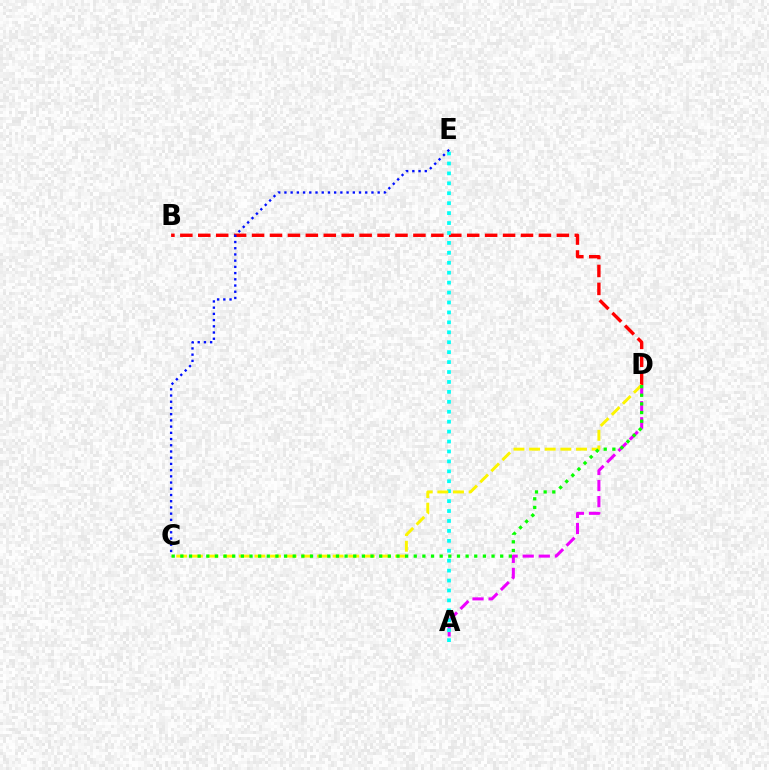{('A', 'D'): [{'color': '#ee00ff', 'line_style': 'dashed', 'thickness': 2.19}], ('B', 'D'): [{'color': '#ff0000', 'line_style': 'dashed', 'thickness': 2.44}], ('A', 'E'): [{'color': '#00fff6', 'line_style': 'dotted', 'thickness': 2.7}], ('C', 'D'): [{'color': '#fcf500', 'line_style': 'dashed', 'thickness': 2.12}, {'color': '#08ff00', 'line_style': 'dotted', 'thickness': 2.35}], ('C', 'E'): [{'color': '#0010ff', 'line_style': 'dotted', 'thickness': 1.69}]}